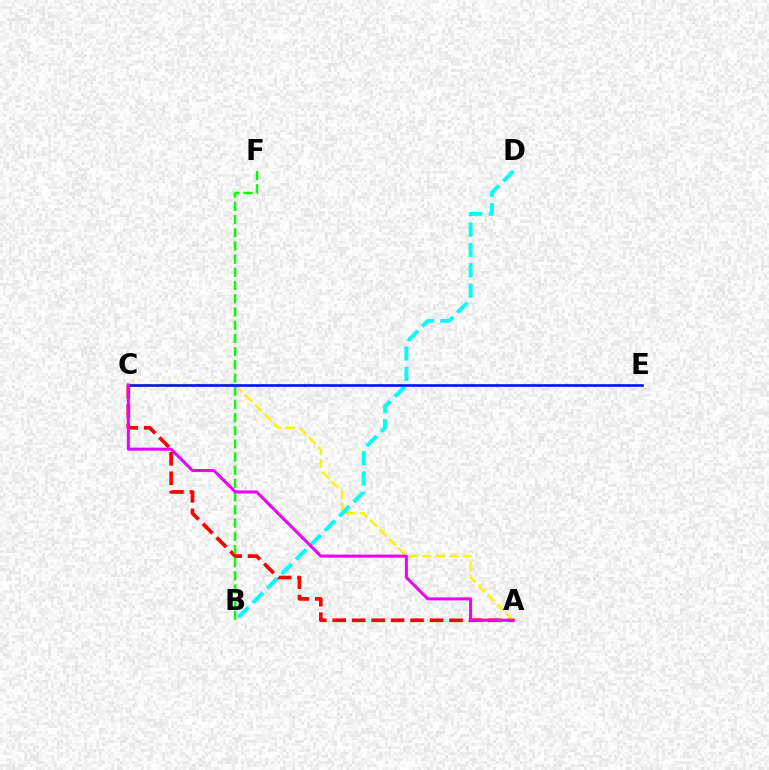{('A', 'C'): [{'color': '#ff0000', 'line_style': 'dashed', 'thickness': 2.64}, {'color': '#fcf500', 'line_style': 'dashed', 'thickness': 1.82}, {'color': '#ee00ff', 'line_style': 'solid', 'thickness': 2.18}], ('B', 'D'): [{'color': '#00fff6', 'line_style': 'dashed', 'thickness': 2.77}], ('B', 'F'): [{'color': '#08ff00', 'line_style': 'dashed', 'thickness': 1.79}], ('C', 'E'): [{'color': '#0010ff', 'line_style': 'solid', 'thickness': 1.89}]}